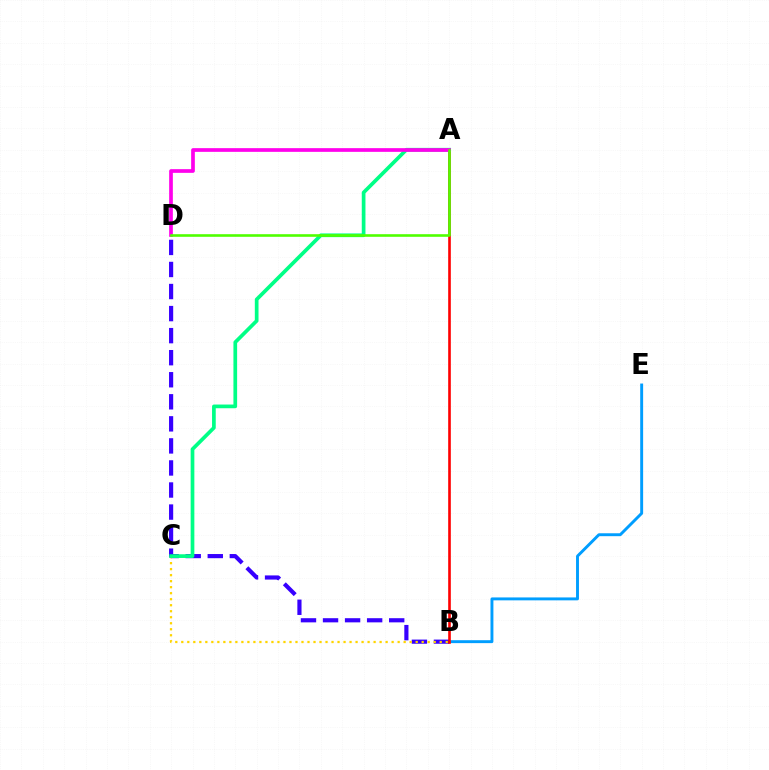{('B', 'E'): [{'color': '#009eff', 'line_style': 'solid', 'thickness': 2.1}], ('B', 'D'): [{'color': '#3700ff', 'line_style': 'dashed', 'thickness': 3.0}], ('B', 'C'): [{'color': '#ffd500', 'line_style': 'dotted', 'thickness': 1.63}], ('A', 'B'): [{'color': '#ff0000', 'line_style': 'solid', 'thickness': 1.9}], ('A', 'C'): [{'color': '#00ff86', 'line_style': 'solid', 'thickness': 2.66}], ('A', 'D'): [{'color': '#ff00ed', 'line_style': 'solid', 'thickness': 2.66}, {'color': '#4fff00', 'line_style': 'solid', 'thickness': 1.88}]}